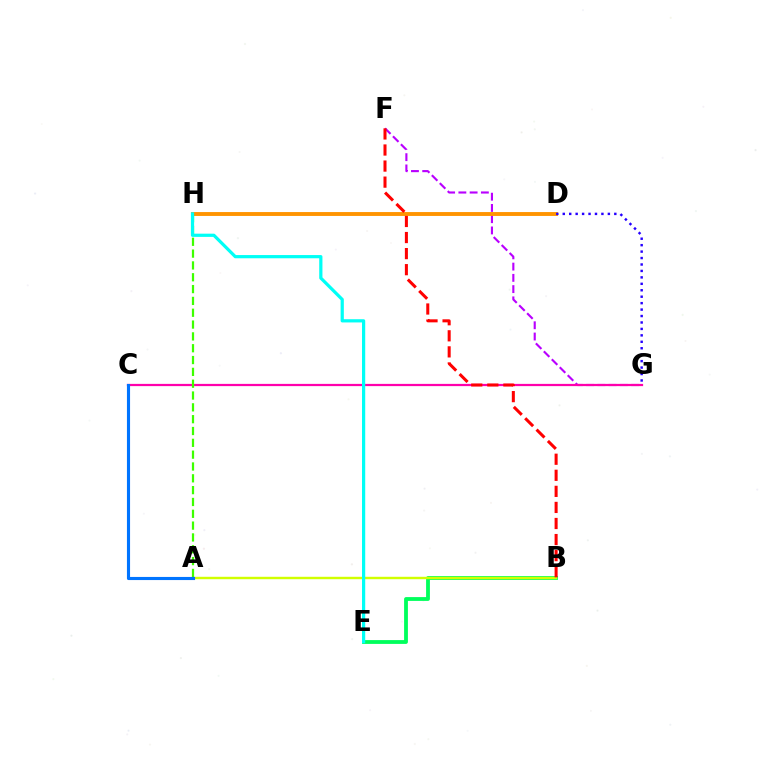{('B', 'E'): [{'color': '#00ff5c', 'line_style': 'solid', 'thickness': 2.75}], ('F', 'G'): [{'color': '#b900ff', 'line_style': 'dashed', 'thickness': 1.53}], ('D', 'H'): [{'color': '#ff9400', 'line_style': 'solid', 'thickness': 2.8}], ('C', 'G'): [{'color': '#ff00ac', 'line_style': 'solid', 'thickness': 1.61}], ('A', 'B'): [{'color': '#d1ff00', 'line_style': 'solid', 'thickness': 1.74}], ('A', 'H'): [{'color': '#3dff00', 'line_style': 'dashed', 'thickness': 1.61}], ('E', 'H'): [{'color': '#00fff6', 'line_style': 'solid', 'thickness': 2.32}], ('D', 'G'): [{'color': '#2500ff', 'line_style': 'dotted', 'thickness': 1.75}], ('B', 'F'): [{'color': '#ff0000', 'line_style': 'dashed', 'thickness': 2.18}], ('A', 'C'): [{'color': '#0074ff', 'line_style': 'solid', 'thickness': 2.25}]}